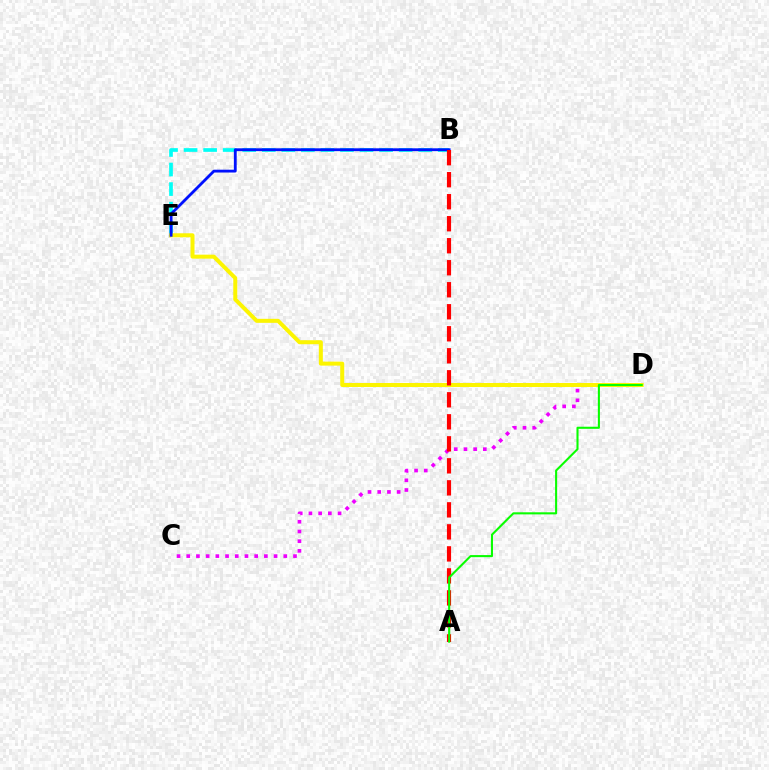{('C', 'D'): [{'color': '#ee00ff', 'line_style': 'dotted', 'thickness': 2.64}], ('B', 'E'): [{'color': '#00fff6', 'line_style': 'dashed', 'thickness': 2.66}, {'color': '#0010ff', 'line_style': 'solid', 'thickness': 2.03}], ('D', 'E'): [{'color': '#fcf500', 'line_style': 'solid', 'thickness': 2.89}], ('A', 'B'): [{'color': '#ff0000', 'line_style': 'dashed', 'thickness': 2.99}], ('A', 'D'): [{'color': '#08ff00', 'line_style': 'solid', 'thickness': 1.5}]}